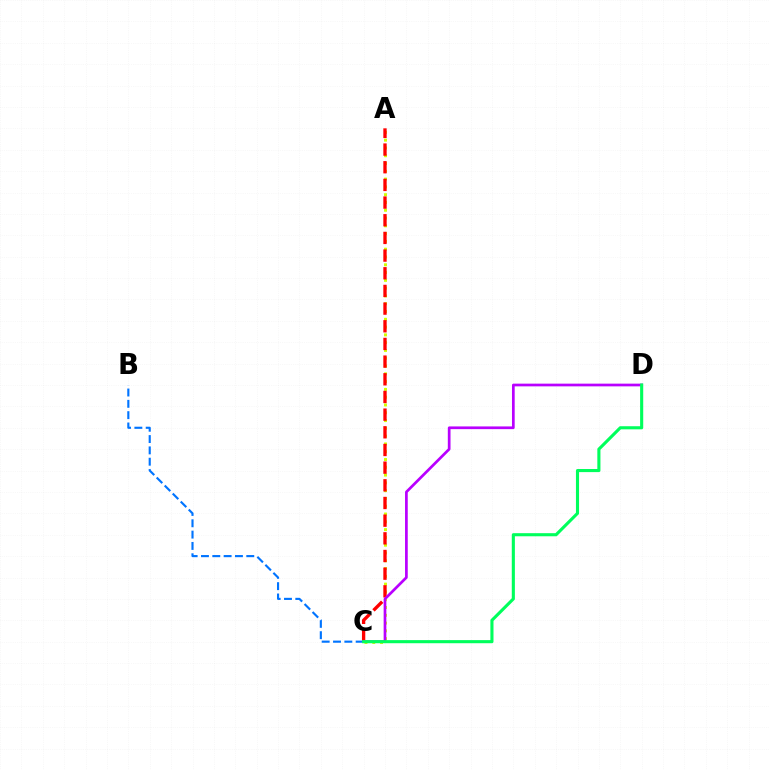{('A', 'C'): [{'color': '#d1ff00', 'line_style': 'dotted', 'thickness': 2.12}, {'color': '#ff0000', 'line_style': 'dashed', 'thickness': 2.4}], ('B', 'C'): [{'color': '#0074ff', 'line_style': 'dashed', 'thickness': 1.54}], ('C', 'D'): [{'color': '#b900ff', 'line_style': 'solid', 'thickness': 1.95}, {'color': '#00ff5c', 'line_style': 'solid', 'thickness': 2.23}]}